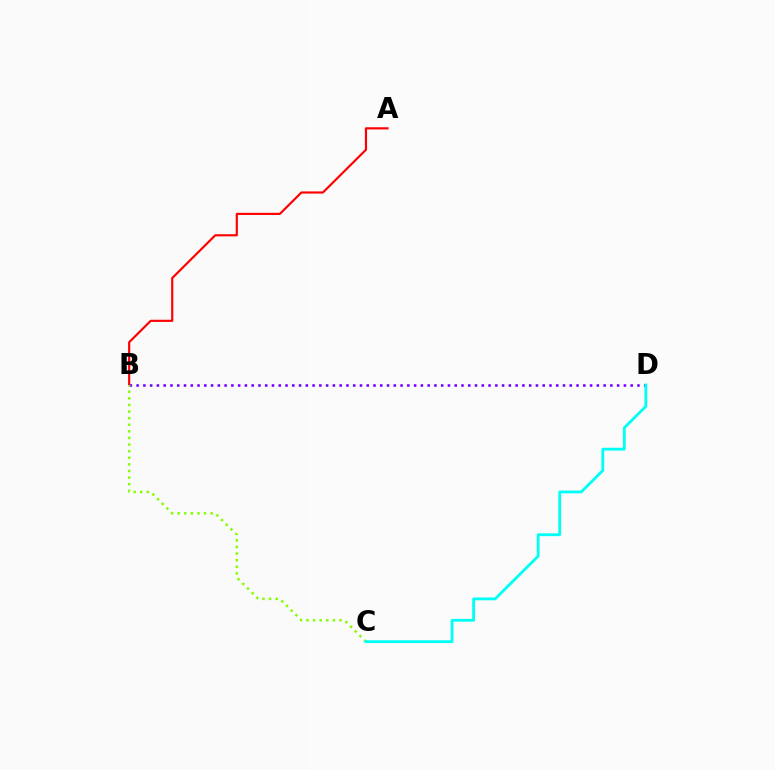{('A', 'B'): [{'color': '#ff0000', 'line_style': 'solid', 'thickness': 1.56}], ('B', 'D'): [{'color': '#7200ff', 'line_style': 'dotted', 'thickness': 1.84}], ('B', 'C'): [{'color': '#84ff00', 'line_style': 'dotted', 'thickness': 1.79}], ('C', 'D'): [{'color': '#00fff6', 'line_style': 'solid', 'thickness': 2.03}]}